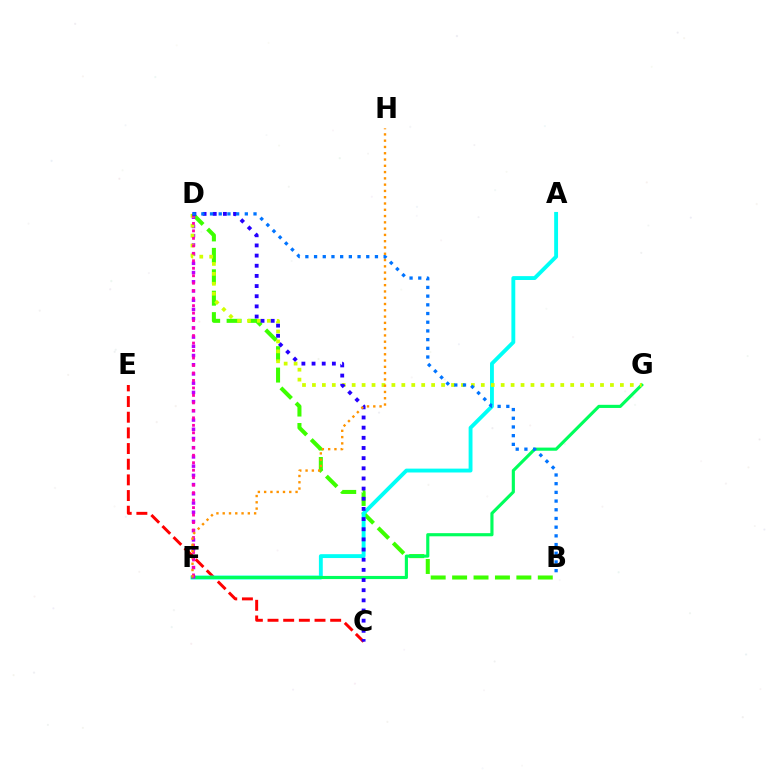{('B', 'D'): [{'color': '#3dff00', 'line_style': 'dashed', 'thickness': 2.91}, {'color': '#0074ff', 'line_style': 'dotted', 'thickness': 2.36}], ('C', 'E'): [{'color': '#ff0000', 'line_style': 'dashed', 'thickness': 2.13}], ('A', 'F'): [{'color': '#00fff6', 'line_style': 'solid', 'thickness': 2.79}], ('F', 'G'): [{'color': '#00ff5c', 'line_style': 'solid', 'thickness': 2.26}], ('D', 'F'): [{'color': '#b900ff', 'line_style': 'dotted', 'thickness': 2.5}, {'color': '#ff00ac', 'line_style': 'dotted', 'thickness': 2.03}], ('D', 'G'): [{'color': '#d1ff00', 'line_style': 'dotted', 'thickness': 2.7}], ('C', 'D'): [{'color': '#2500ff', 'line_style': 'dotted', 'thickness': 2.76}], ('F', 'H'): [{'color': '#ff9400', 'line_style': 'dotted', 'thickness': 1.71}]}